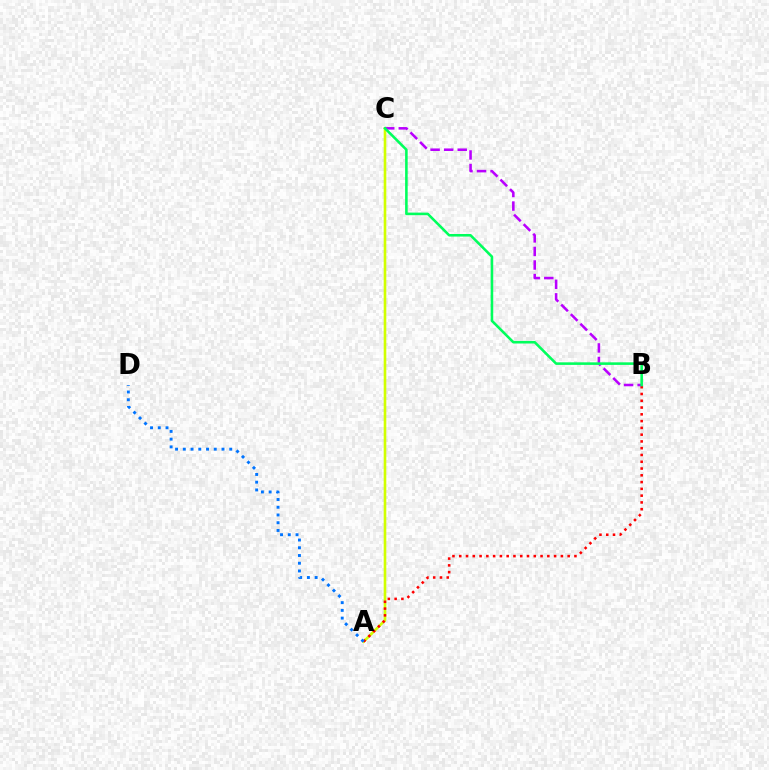{('A', 'C'): [{'color': '#d1ff00', 'line_style': 'solid', 'thickness': 1.88}], ('A', 'B'): [{'color': '#ff0000', 'line_style': 'dotted', 'thickness': 1.84}], ('B', 'C'): [{'color': '#b900ff', 'line_style': 'dashed', 'thickness': 1.84}, {'color': '#00ff5c', 'line_style': 'solid', 'thickness': 1.85}], ('A', 'D'): [{'color': '#0074ff', 'line_style': 'dotted', 'thickness': 2.1}]}